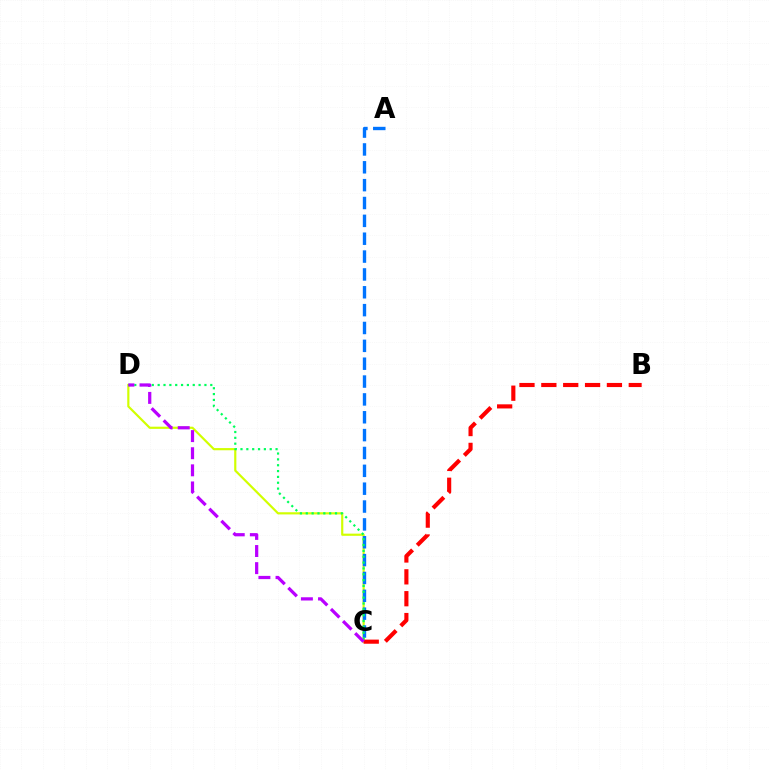{('C', 'D'): [{'color': '#d1ff00', 'line_style': 'solid', 'thickness': 1.57}, {'color': '#00ff5c', 'line_style': 'dotted', 'thickness': 1.59}, {'color': '#b900ff', 'line_style': 'dashed', 'thickness': 2.32}], ('A', 'C'): [{'color': '#0074ff', 'line_style': 'dashed', 'thickness': 2.43}], ('B', 'C'): [{'color': '#ff0000', 'line_style': 'dashed', 'thickness': 2.97}]}